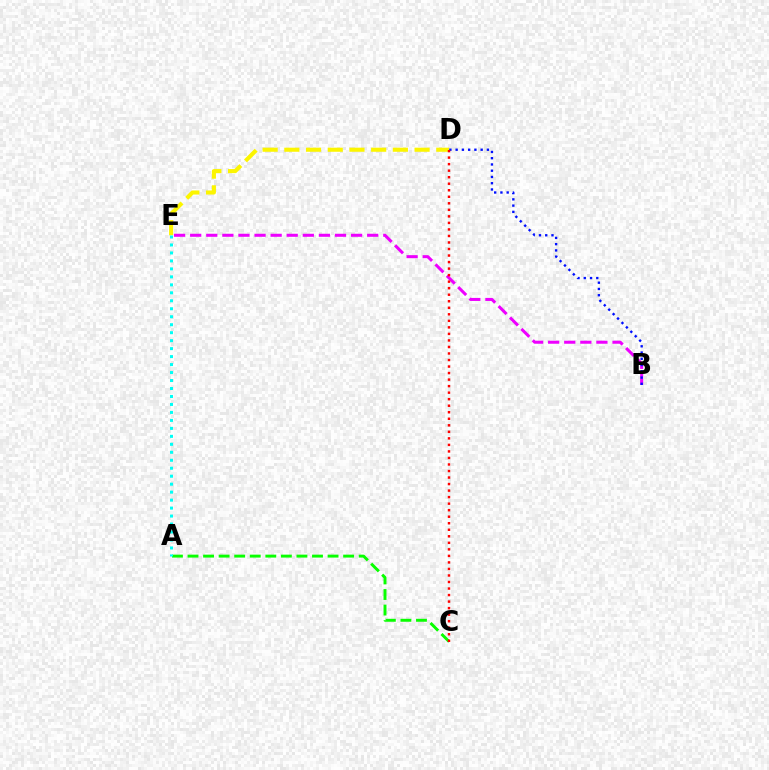{('B', 'E'): [{'color': '#ee00ff', 'line_style': 'dashed', 'thickness': 2.19}], ('D', 'E'): [{'color': '#fcf500', 'line_style': 'dashed', 'thickness': 2.95}], ('A', 'C'): [{'color': '#08ff00', 'line_style': 'dashed', 'thickness': 2.11}], ('B', 'D'): [{'color': '#0010ff', 'line_style': 'dotted', 'thickness': 1.7}], ('C', 'D'): [{'color': '#ff0000', 'line_style': 'dotted', 'thickness': 1.77}], ('A', 'E'): [{'color': '#00fff6', 'line_style': 'dotted', 'thickness': 2.17}]}